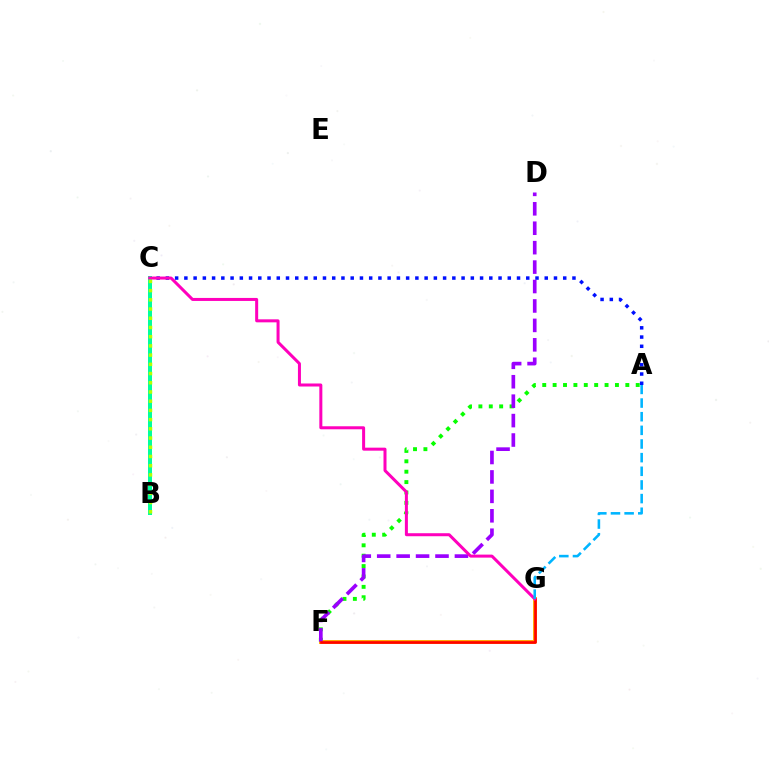{('A', 'F'): [{'color': '#08ff00', 'line_style': 'dotted', 'thickness': 2.82}], ('F', 'G'): [{'color': '#ffa500', 'line_style': 'solid', 'thickness': 2.82}, {'color': '#ff0000', 'line_style': 'solid', 'thickness': 1.9}], ('D', 'F'): [{'color': '#9b00ff', 'line_style': 'dashed', 'thickness': 2.64}], ('A', 'C'): [{'color': '#0010ff', 'line_style': 'dotted', 'thickness': 2.51}], ('B', 'C'): [{'color': '#00ff9d', 'line_style': 'solid', 'thickness': 2.88}, {'color': '#b3ff00', 'line_style': 'dotted', 'thickness': 2.5}], ('C', 'G'): [{'color': '#ff00bd', 'line_style': 'solid', 'thickness': 2.17}], ('A', 'G'): [{'color': '#00b5ff', 'line_style': 'dashed', 'thickness': 1.85}]}